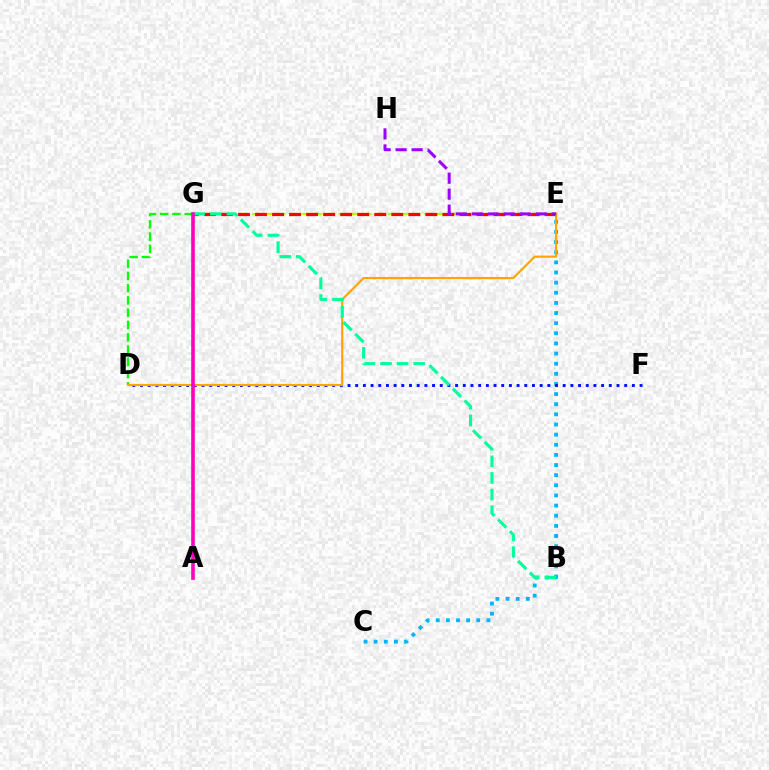{('C', 'E'): [{'color': '#00b5ff', 'line_style': 'dotted', 'thickness': 2.75}], ('E', 'G'): [{'color': '#b3ff00', 'line_style': 'dashed', 'thickness': 1.67}, {'color': '#ff0000', 'line_style': 'dashed', 'thickness': 2.31}], ('D', 'G'): [{'color': '#08ff00', 'line_style': 'dashed', 'thickness': 1.67}], ('D', 'F'): [{'color': '#0010ff', 'line_style': 'dotted', 'thickness': 2.09}], ('D', 'E'): [{'color': '#ffa500', 'line_style': 'solid', 'thickness': 1.56}], ('B', 'G'): [{'color': '#00ff9d', 'line_style': 'dashed', 'thickness': 2.26}], ('E', 'H'): [{'color': '#9b00ff', 'line_style': 'dashed', 'thickness': 2.17}], ('A', 'G'): [{'color': '#ff00bd', 'line_style': 'solid', 'thickness': 2.59}]}